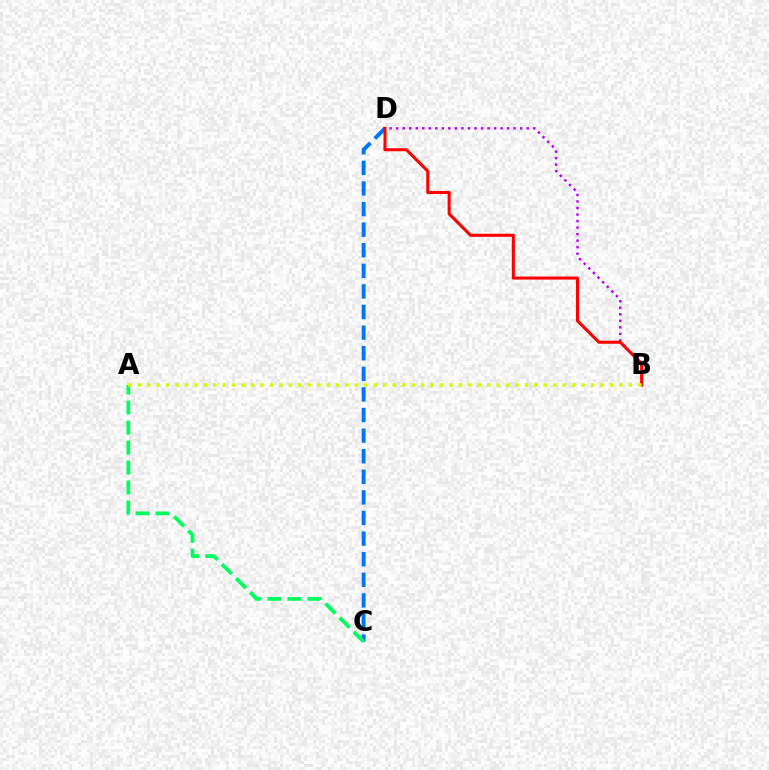{('B', 'D'): [{'color': '#b900ff', 'line_style': 'dotted', 'thickness': 1.77}, {'color': '#ff0000', 'line_style': 'solid', 'thickness': 2.2}], ('C', 'D'): [{'color': '#0074ff', 'line_style': 'dashed', 'thickness': 2.8}], ('A', 'C'): [{'color': '#00ff5c', 'line_style': 'dashed', 'thickness': 2.72}], ('A', 'B'): [{'color': '#d1ff00', 'line_style': 'dotted', 'thickness': 2.57}]}